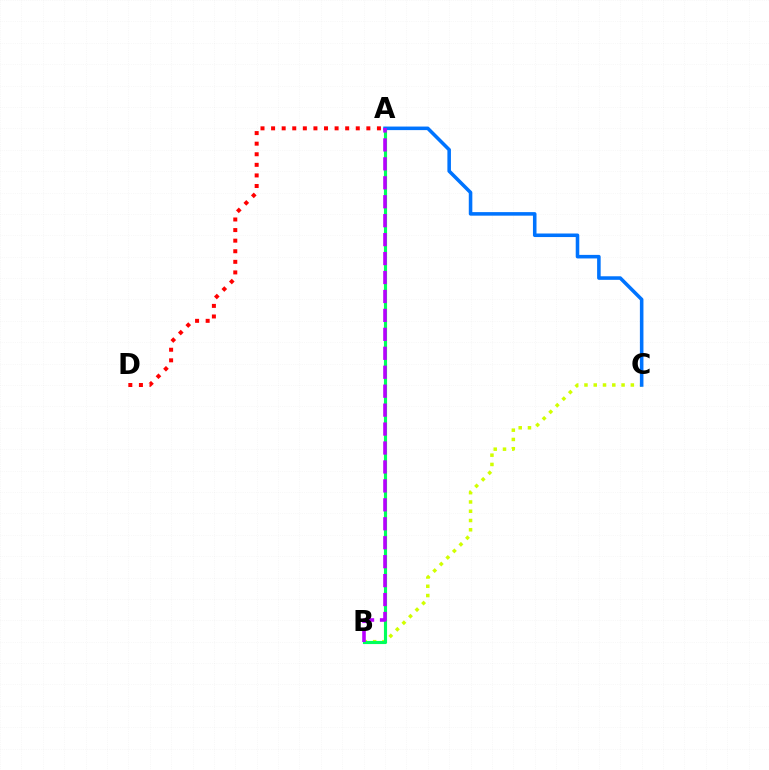{('B', 'C'): [{'color': '#d1ff00', 'line_style': 'dotted', 'thickness': 2.52}], ('A', 'B'): [{'color': '#00ff5c', 'line_style': 'solid', 'thickness': 2.25}, {'color': '#b900ff', 'line_style': 'dashed', 'thickness': 2.57}], ('A', 'C'): [{'color': '#0074ff', 'line_style': 'solid', 'thickness': 2.56}], ('A', 'D'): [{'color': '#ff0000', 'line_style': 'dotted', 'thickness': 2.88}]}